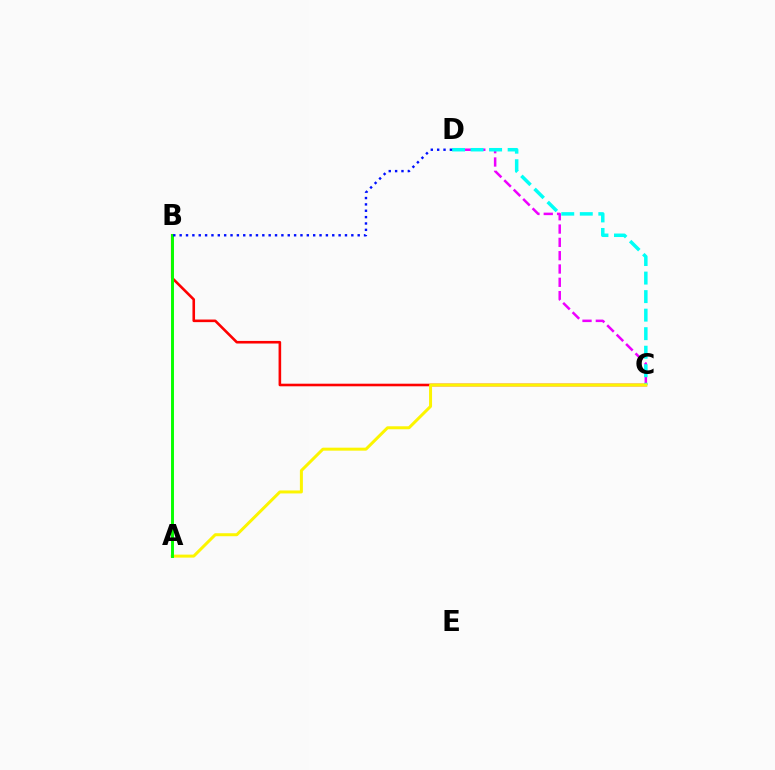{('C', 'D'): [{'color': '#ee00ff', 'line_style': 'dashed', 'thickness': 1.81}, {'color': '#00fff6', 'line_style': 'dashed', 'thickness': 2.52}], ('B', 'C'): [{'color': '#ff0000', 'line_style': 'solid', 'thickness': 1.87}], ('A', 'C'): [{'color': '#fcf500', 'line_style': 'solid', 'thickness': 2.16}], ('A', 'B'): [{'color': '#08ff00', 'line_style': 'solid', 'thickness': 2.11}], ('B', 'D'): [{'color': '#0010ff', 'line_style': 'dotted', 'thickness': 1.73}]}